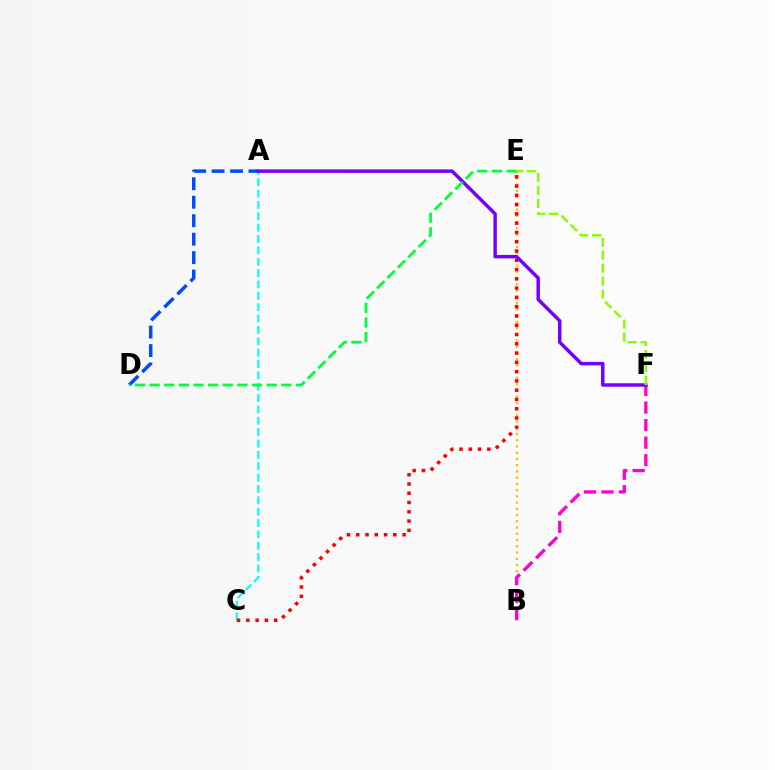{('A', 'D'): [{'color': '#004bff', 'line_style': 'dashed', 'thickness': 2.51}], ('A', 'C'): [{'color': '#00fff6', 'line_style': 'dashed', 'thickness': 1.54}], ('B', 'E'): [{'color': '#ffbd00', 'line_style': 'dotted', 'thickness': 1.69}], ('C', 'E'): [{'color': '#ff0000', 'line_style': 'dotted', 'thickness': 2.52}], ('B', 'F'): [{'color': '#ff00cf', 'line_style': 'dashed', 'thickness': 2.38}], ('A', 'F'): [{'color': '#7200ff', 'line_style': 'solid', 'thickness': 2.49}], ('D', 'E'): [{'color': '#00ff39', 'line_style': 'dashed', 'thickness': 1.99}], ('E', 'F'): [{'color': '#84ff00', 'line_style': 'dashed', 'thickness': 1.76}]}